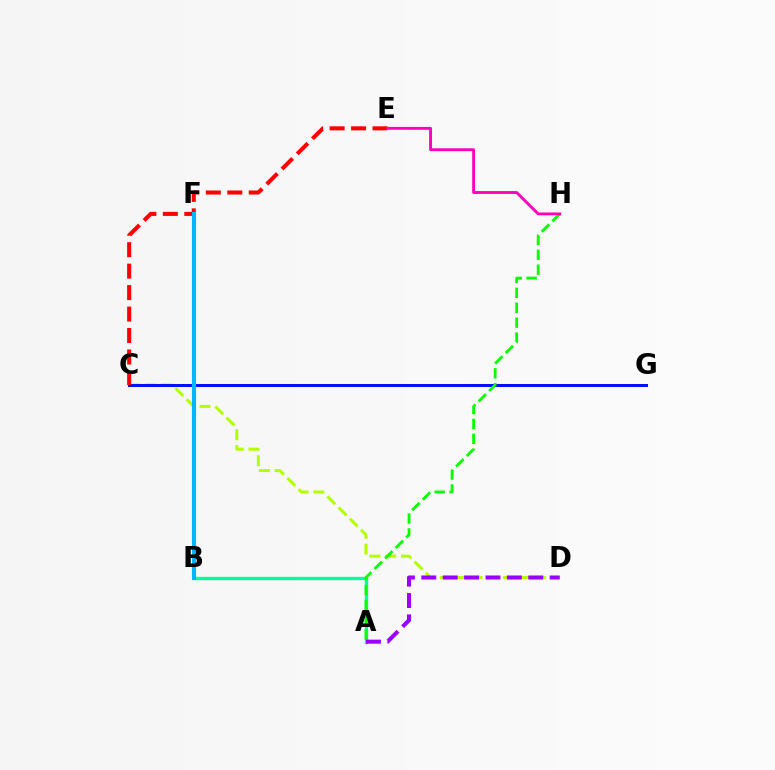{('C', 'D'): [{'color': '#b3ff00', 'line_style': 'dashed', 'thickness': 2.15}], ('A', 'B'): [{'color': '#00ff9d', 'line_style': 'solid', 'thickness': 2.41}], ('C', 'G'): [{'color': '#0010ff', 'line_style': 'solid', 'thickness': 2.17}], ('C', 'E'): [{'color': '#ff0000', 'line_style': 'dashed', 'thickness': 2.92}], ('A', 'H'): [{'color': '#08ff00', 'line_style': 'dashed', 'thickness': 2.02}], ('A', 'D'): [{'color': '#9b00ff', 'line_style': 'dashed', 'thickness': 2.91}], ('B', 'F'): [{'color': '#ffa500', 'line_style': 'dotted', 'thickness': 1.94}, {'color': '#00b5ff', 'line_style': 'solid', 'thickness': 2.94}], ('E', 'H'): [{'color': '#ff00bd', 'line_style': 'solid', 'thickness': 2.06}]}